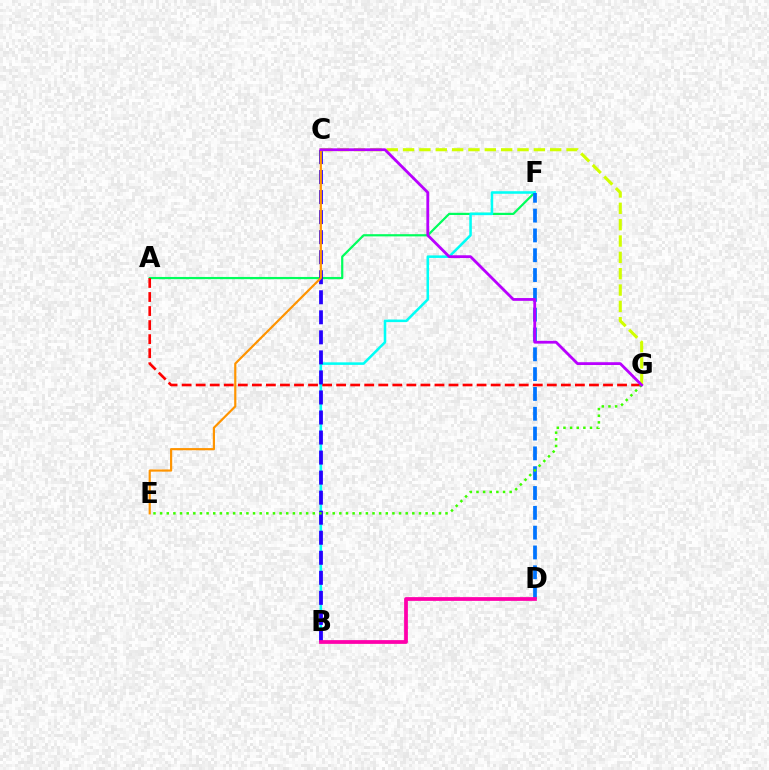{('A', 'F'): [{'color': '#00ff5c', 'line_style': 'solid', 'thickness': 1.59}], ('A', 'G'): [{'color': '#ff0000', 'line_style': 'dashed', 'thickness': 1.91}], ('B', 'F'): [{'color': '#00fff6', 'line_style': 'solid', 'thickness': 1.84}], ('D', 'F'): [{'color': '#0074ff', 'line_style': 'dashed', 'thickness': 2.69}], ('B', 'C'): [{'color': '#2500ff', 'line_style': 'dashed', 'thickness': 2.72}], ('B', 'D'): [{'color': '#ff00ac', 'line_style': 'solid', 'thickness': 2.7}], ('E', 'G'): [{'color': '#3dff00', 'line_style': 'dotted', 'thickness': 1.8}], ('C', 'E'): [{'color': '#ff9400', 'line_style': 'solid', 'thickness': 1.58}], ('C', 'G'): [{'color': '#d1ff00', 'line_style': 'dashed', 'thickness': 2.22}, {'color': '#b900ff', 'line_style': 'solid', 'thickness': 2.02}]}